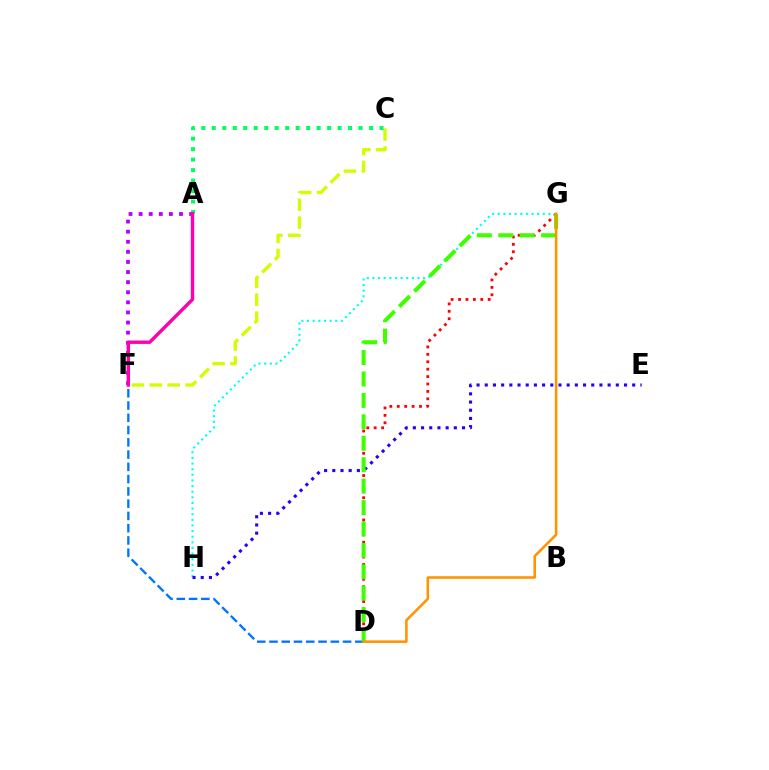{('G', 'H'): [{'color': '#00fff6', 'line_style': 'dotted', 'thickness': 1.53}], ('C', 'F'): [{'color': '#d1ff00', 'line_style': 'dashed', 'thickness': 2.43}], ('A', 'C'): [{'color': '#00ff5c', 'line_style': 'dotted', 'thickness': 2.85}], ('A', 'F'): [{'color': '#b900ff', 'line_style': 'dotted', 'thickness': 2.74}, {'color': '#ff00ac', 'line_style': 'solid', 'thickness': 2.45}], ('D', 'G'): [{'color': '#ff0000', 'line_style': 'dotted', 'thickness': 2.01}, {'color': '#3dff00', 'line_style': 'dashed', 'thickness': 2.91}, {'color': '#ff9400', 'line_style': 'solid', 'thickness': 1.84}], ('E', 'H'): [{'color': '#2500ff', 'line_style': 'dotted', 'thickness': 2.23}], ('D', 'F'): [{'color': '#0074ff', 'line_style': 'dashed', 'thickness': 1.67}]}